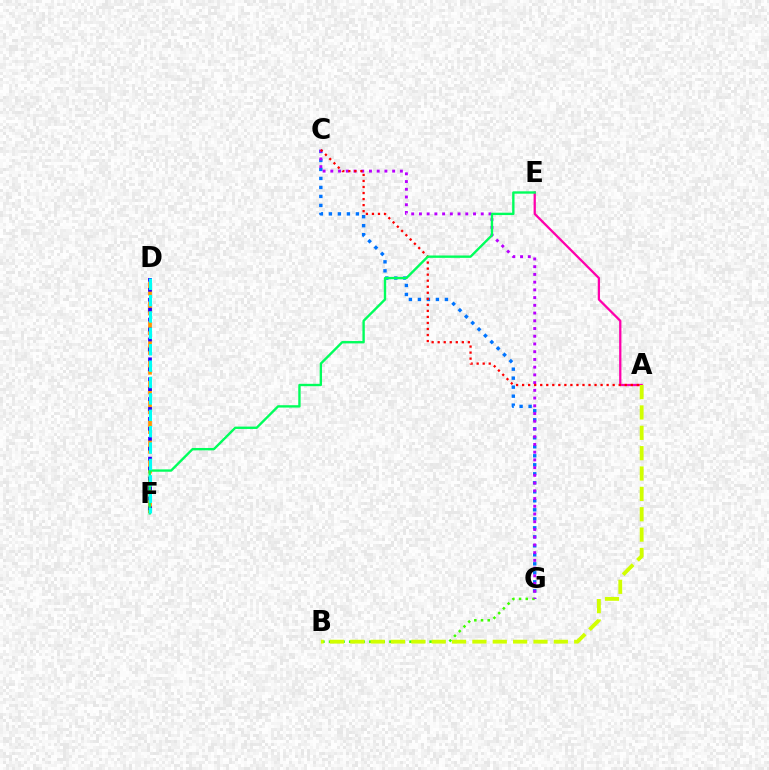{('C', 'G'): [{'color': '#0074ff', 'line_style': 'dotted', 'thickness': 2.45}, {'color': '#b900ff', 'line_style': 'dotted', 'thickness': 2.1}], ('A', 'E'): [{'color': '#ff00ac', 'line_style': 'solid', 'thickness': 1.64}], ('B', 'G'): [{'color': '#3dff00', 'line_style': 'dotted', 'thickness': 1.82}], ('D', 'F'): [{'color': '#ff9400', 'line_style': 'dashed', 'thickness': 2.69}, {'color': '#2500ff', 'line_style': 'dotted', 'thickness': 2.7}, {'color': '#00fff6', 'line_style': 'dashed', 'thickness': 2.23}], ('A', 'C'): [{'color': '#ff0000', 'line_style': 'dotted', 'thickness': 1.64}], ('A', 'B'): [{'color': '#d1ff00', 'line_style': 'dashed', 'thickness': 2.77}], ('E', 'F'): [{'color': '#00ff5c', 'line_style': 'solid', 'thickness': 1.71}]}